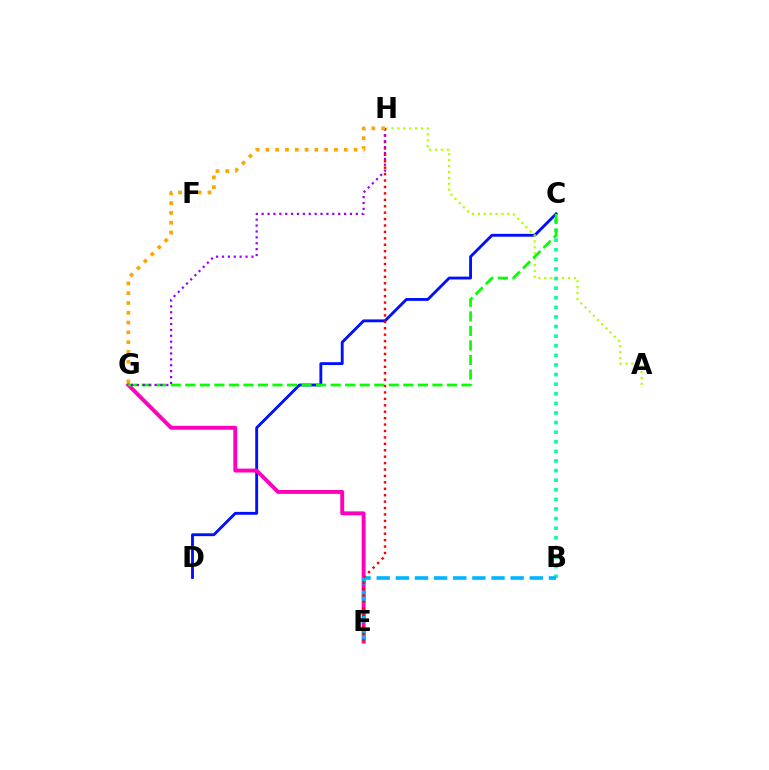{('C', 'D'): [{'color': '#0010ff', 'line_style': 'solid', 'thickness': 2.06}], ('A', 'H'): [{'color': '#b3ff00', 'line_style': 'dotted', 'thickness': 1.6}], ('E', 'G'): [{'color': '#ff00bd', 'line_style': 'solid', 'thickness': 2.81}], ('B', 'C'): [{'color': '#00ff9d', 'line_style': 'dotted', 'thickness': 2.61}], ('B', 'E'): [{'color': '#00b5ff', 'line_style': 'dashed', 'thickness': 2.6}], ('E', 'H'): [{'color': '#ff0000', 'line_style': 'dotted', 'thickness': 1.74}], ('C', 'G'): [{'color': '#08ff00', 'line_style': 'dashed', 'thickness': 1.97}], ('G', 'H'): [{'color': '#9b00ff', 'line_style': 'dotted', 'thickness': 1.6}, {'color': '#ffa500', 'line_style': 'dotted', 'thickness': 2.66}]}